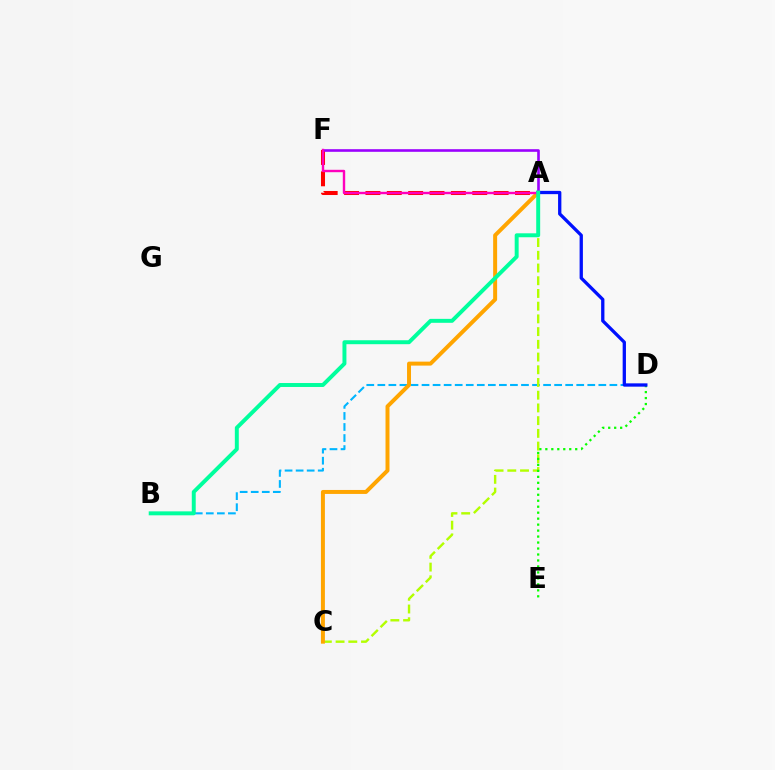{('B', 'D'): [{'color': '#00b5ff', 'line_style': 'dashed', 'thickness': 1.5}], ('A', 'F'): [{'color': '#ff0000', 'line_style': 'dashed', 'thickness': 2.9}, {'color': '#9b00ff', 'line_style': 'solid', 'thickness': 1.89}, {'color': '#ff00bd', 'line_style': 'solid', 'thickness': 1.73}], ('A', 'C'): [{'color': '#b3ff00', 'line_style': 'dashed', 'thickness': 1.73}, {'color': '#ffa500', 'line_style': 'solid', 'thickness': 2.86}], ('D', 'E'): [{'color': '#08ff00', 'line_style': 'dotted', 'thickness': 1.62}], ('A', 'D'): [{'color': '#0010ff', 'line_style': 'solid', 'thickness': 2.37}], ('A', 'B'): [{'color': '#00ff9d', 'line_style': 'solid', 'thickness': 2.84}]}